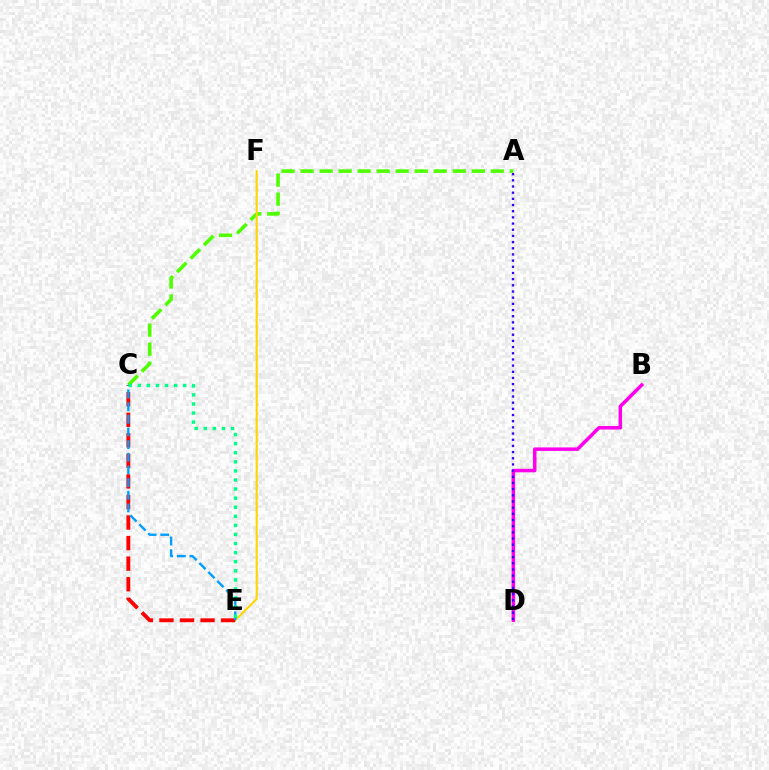{('A', 'C'): [{'color': '#4fff00', 'line_style': 'dashed', 'thickness': 2.58}], ('B', 'D'): [{'color': '#ff00ed', 'line_style': 'solid', 'thickness': 2.53}], ('A', 'D'): [{'color': '#3700ff', 'line_style': 'dotted', 'thickness': 1.68}], ('E', 'F'): [{'color': '#ffd500', 'line_style': 'solid', 'thickness': 1.51}], ('C', 'E'): [{'color': '#ff0000', 'line_style': 'dashed', 'thickness': 2.79}, {'color': '#009eff', 'line_style': 'dashed', 'thickness': 1.72}, {'color': '#00ff86', 'line_style': 'dotted', 'thickness': 2.47}]}